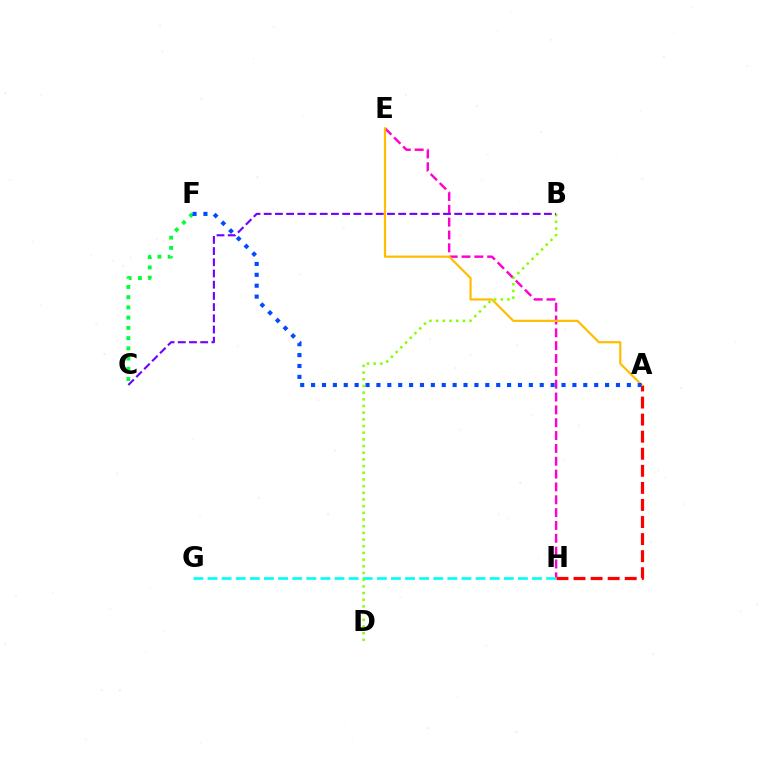{('C', 'F'): [{'color': '#00ff39', 'line_style': 'dotted', 'thickness': 2.78}], ('A', 'H'): [{'color': '#ff0000', 'line_style': 'dashed', 'thickness': 2.32}], ('E', 'H'): [{'color': '#ff00cf', 'line_style': 'dashed', 'thickness': 1.74}], ('A', 'E'): [{'color': '#ffbd00', 'line_style': 'solid', 'thickness': 1.58}], ('G', 'H'): [{'color': '#00fff6', 'line_style': 'dashed', 'thickness': 1.92}], ('A', 'F'): [{'color': '#004bff', 'line_style': 'dotted', 'thickness': 2.96}], ('B', 'D'): [{'color': '#84ff00', 'line_style': 'dotted', 'thickness': 1.82}], ('B', 'C'): [{'color': '#7200ff', 'line_style': 'dashed', 'thickness': 1.52}]}